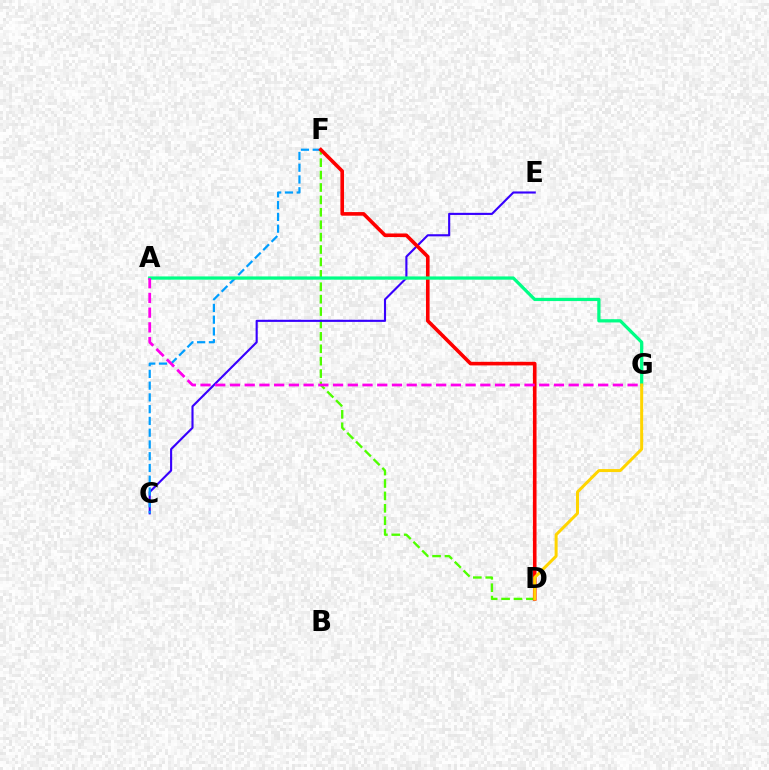{('D', 'F'): [{'color': '#4fff00', 'line_style': 'dashed', 'thickness': 1.69}, {'color': '#ff0000', 'line_style': 'solid', 'thickness': 2.6}], ('C', 'E'): [{'color': '#3700ff', 'line_style': 'solid', 'thickness': 1.53}], ('C', 'F'): [{'color': '#009eff', 'line_style': 'dashed', 'thickness': 1.6}], ('A', 'G'): [{'color': '#00ff86', 'line_style': 'solid', 'thickness': 2.34}, {'color': '#ff00ed', 'line_style': 'dashed', 'thickness': 2.0}], ('D', 'G'): [{'color': '#ffd500', 'line_style': 'solid', 'thickness': 2.16}]}